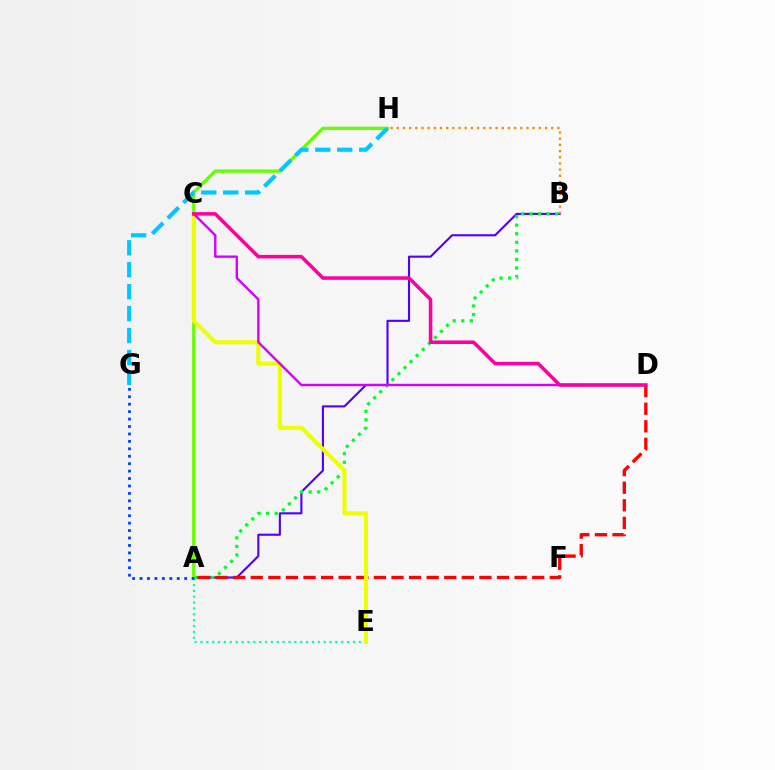{('A', 'B'): [{'color': '#4f00ff', 'line_style': 'solid', 'thickness': 1.52}, {'color': '#00ff27', 'line_style': 'dotted', 'thickness': 2.33}], ('A', 'E'): [{'color': '#00ffaf', 'line_style': 'dotted', 'thickness': 1.59}], ('A', 'H'): [{'color': '#66ff00', 'line_style': 'solid', 'thickness': 2.37}], ('A', 'D'): [{'color': '#ff0000', 'line_style': 'dashed', 'thickness': 2.39}], ('G', 'H'): [{'color': '#00c7ff', 'line_style': 'dashed', 'thickness': 2.98}], ('B', 'H'): [{'color': '#ff8800', 'line_style': 'dotted', 'thickness': 1.68}], ('C', 'E'): [{'color': '#eeff00', 'line_style': 'solid', 'thickness': 2.93}], ('C', 'D'): [{'color': '#d600ff', 'line_style': 'solid', 'thickness': 1.72}, {'color': '#ff00a0', 'line_style': 'solid', 'thickness': 2.55}], ('A', 'G'): [{'color': '#003fff', 'line_style': 'dotted', 'thickness': 2.02}]}